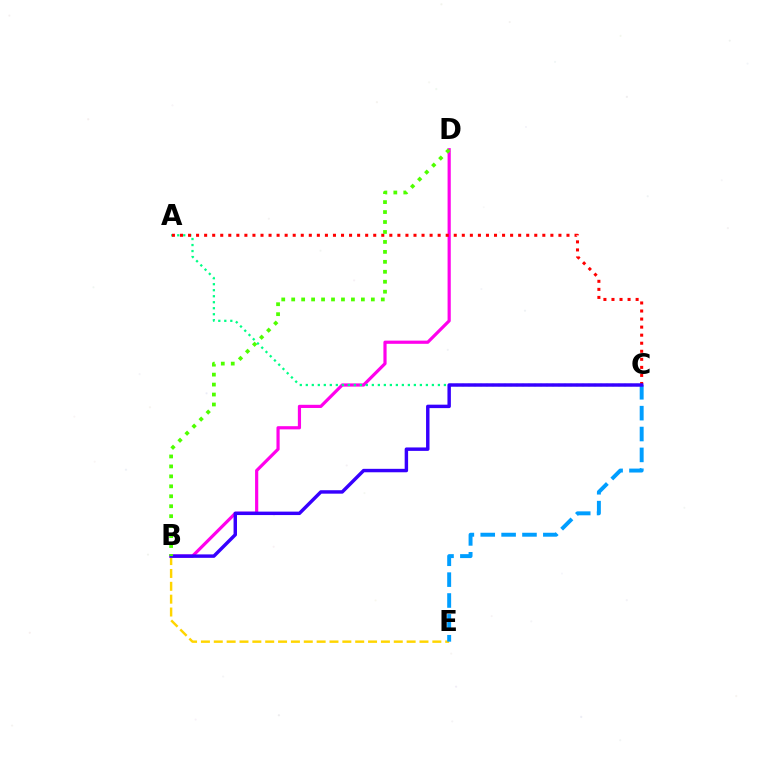{('B', 'D'): [{'color': '#ff00ed', 'line_style': 'solid', 'thickness': 2.29}, {'color': '#4fff00', 'line_style': 'dotted', 'thickness': 2.7}], ('A', 'C'): [{'color': '#00ff86', 'line_style': 'dotted', 'thickness': 1.63}, {'color': '#ff0000', 'line_style': 'dotted', 'thickness': 2.19}], ('B', 'E'): [{'color': '#ffd500', 'line_style': 'dashed', 'thickness': 1.75}], ('C', 'E'): [{'color': '#009eff', 'line_style': 'dashed', 'thickness': 2.84}], ('B', 'C'): [{'color': '#3700ff', 'line_style': 'solid', 'thickness': 2.48}]}